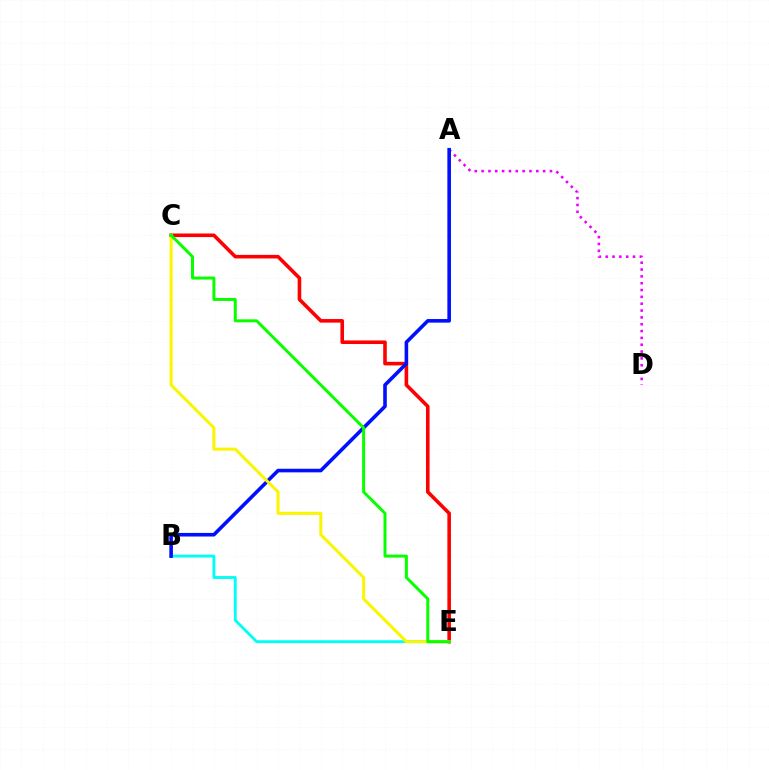{('B', 'E'): [{'color': '#00fff6', 'line_style': 'solid', 'thickness': 2.07}], ('C', 'E'): [{'color': '#ff0000', 'line_style': 'solid', 'thickness': 2.58}, {'color': '#fcf500', 'line_style': 'solid', 'thickness': 2.17}, {'color': '#08ff00', 'line_style': 'solid', 'thickness': 2.15}], ('A', 'D'): [{'color': '#ee00ff', 'line_style': 'dotted', 'thickness': 1.86}], ('A', 'B'): [{'color': '#0010ff', 'line_style': 'solid', 'thickness': 2.59}]}